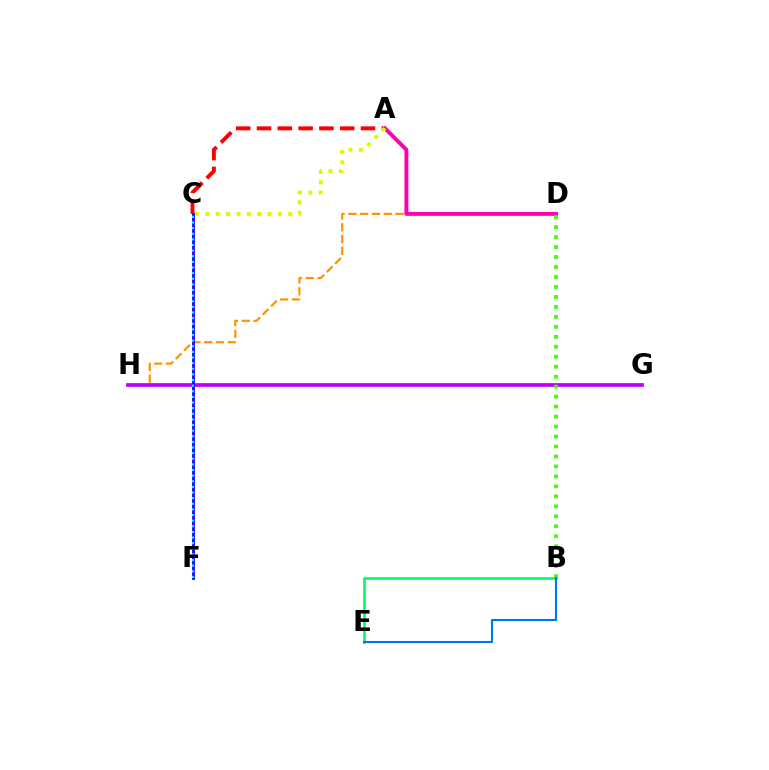{('D', 'H'): [{'color': '#ff9400', 'line_style': 'dashed', 'thickness': 1.6}], ('G', 'H'): [{'color': '#b900ff', 'line_style': 'solid', 'thickness': 2.67}], ('A', 'C'): [{'color': '#ff0000', 'line_style': 'dashed', 'thickness': 2.83}, {'color': '#d1ff00', 'line_style': 'dotted', 'thickness': 2.82}], ('B', 'E'): [{'color': '#00ff5c', 'line_style': 'solid', 'thickness': 1.91}, {'color': '#0074ff', 'line_style': 'solid', 'thickness': 1.51}], ('A', 'D'): [{'color': '#ff00ac', 'line_style': 'solid', 'thickness': 2.81}], ('B', 'D'): [{'color': '#3dff00', 'line_style': 'dotted', 'thickness': 2.71}], ('C', 'F'): [{'color': '#2500ff', 'line_style': 'solid', 'thickness': 2.04}, {'color': '#00fff6', 'line_style': 'dotted', 'thickness': 1.53}]}